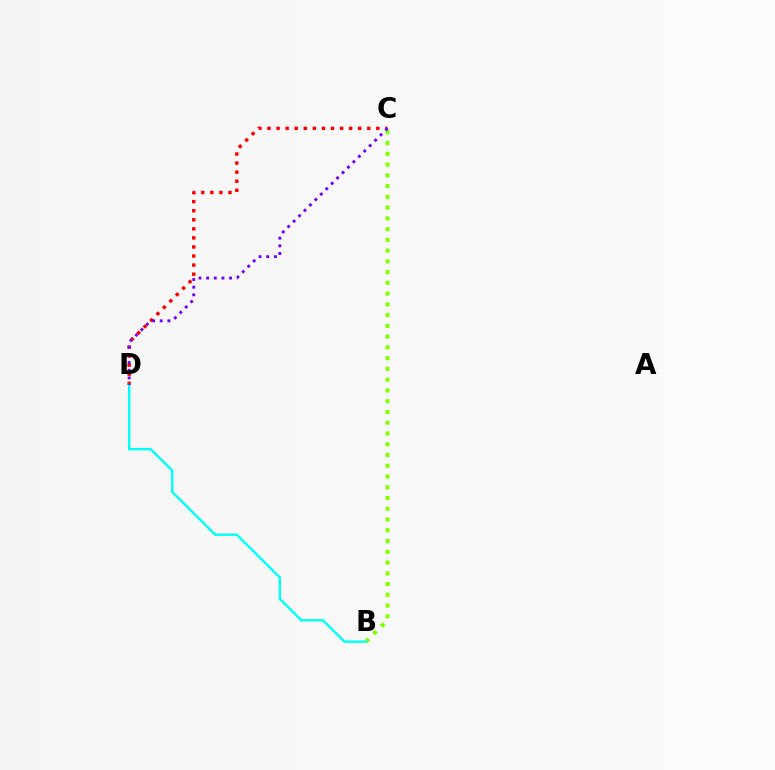{('C', 'D'): [{'color': '#ff0000', 'line_style': 'dotted', 'thickness': 2.46}, {'color': '#7200ff', 'line_style': 'dotted', 'thickness': 2.08}], ('B', 'C'): [{'color': '#84ff00', 'line_style': 'dotted', 'thickness': 2.92}], ('B', 'D'): [{'color': '#00fff6', 'line_style': 'solid', 'thickness': 1.73}]}